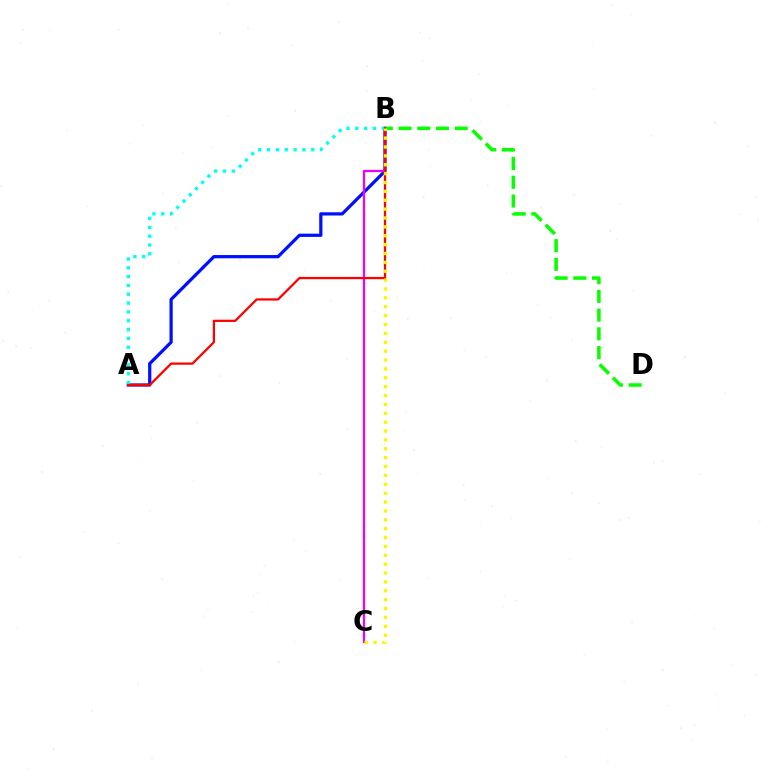{('A', 'B'): [{'color': '#0010ff', 'line_style': 'solid', 'thickness': 2.33}, {'color': '#00fff6', 'line_style': 'dotted', 'thickness': 2.4}, {'color': '#ff0000', 'line_style': 'solid', 'thickness': 1.62}], ('B', 'C'): [{'color': '#ee00ff', 'line_style': 'solid', 'thickness': 1.62}, {'color': '#fcf500', 'line_style': 'dotted', 'thickness': 2.41}], ('B', 'D'): [{'color': '#08ff00', 'line_style': 'dashed', 'thickness': 2.54}]}